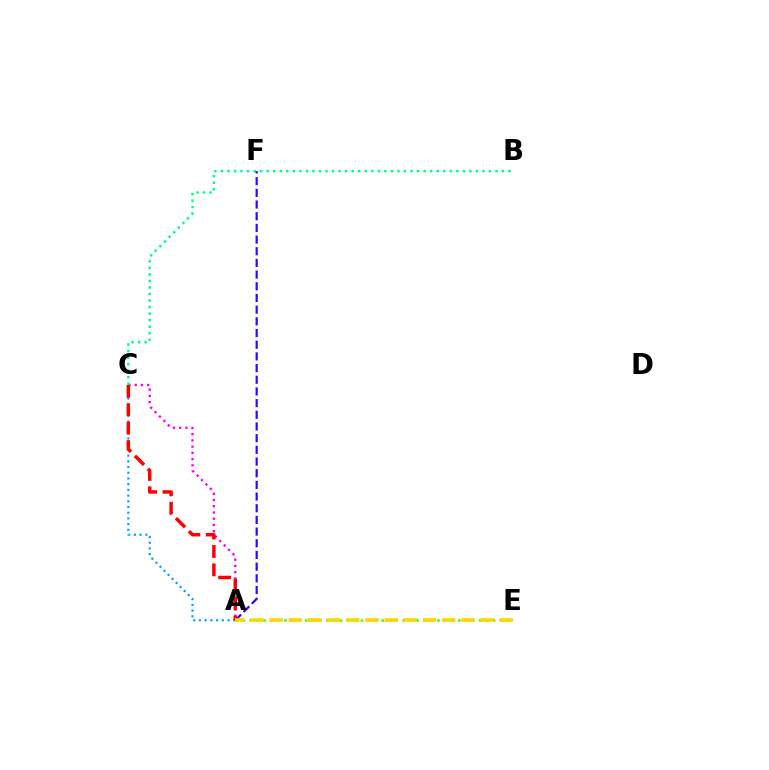{('A', 'C'): [{'color': '#ff00ed', 'line_style': 'dotted', 'thickness': 1.69}, {'color': '#009eff', 'line_style': 'dotted', 'thickness': 1.55}, {'color': '#ff0000', 'line_style': 'dashed', 'thickness': 2.5}], ('B', 'C'): [{'color': '#00ff86', 'line_style': 'dotted', 'thickness': 1.78}], ('A', 'E'): [{'color': '#4fff00', 'line_style': 'dotted', 'thickness': 1.89}, {'color': '#ffd500', 'line_style': 'dashed', 'thickness': 2.61}], ('A', 'F'): [{'color': '#3700ff', 'line_style': 'dashed', 'thickness': 1.59}]}